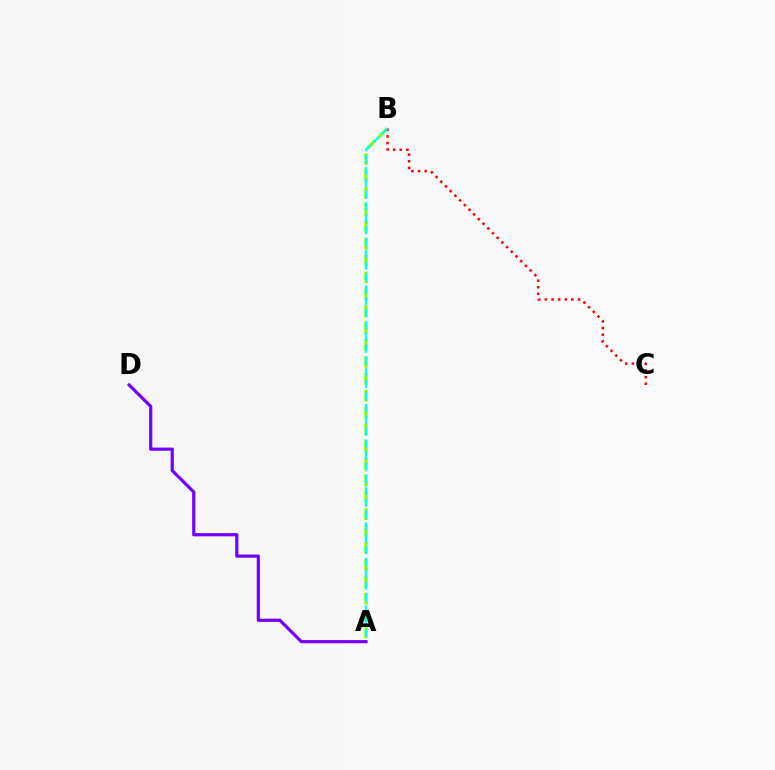{('A', 'B'): [{'color': '#84ff00', 'line_style': 'dashed', 'thickness': 2.3}, {'color': '#00fff6', 'line_style': 'dashed', 'thickness': 1.61}], ('B', 'C'): [{'color': '#ff0000', 'line_style': 'dotted', 'thickness': 1.8}], ('A', 'D'): [{'color': '#7200ff', 'line_style': 'solid', 'thickness': 2.28}]}